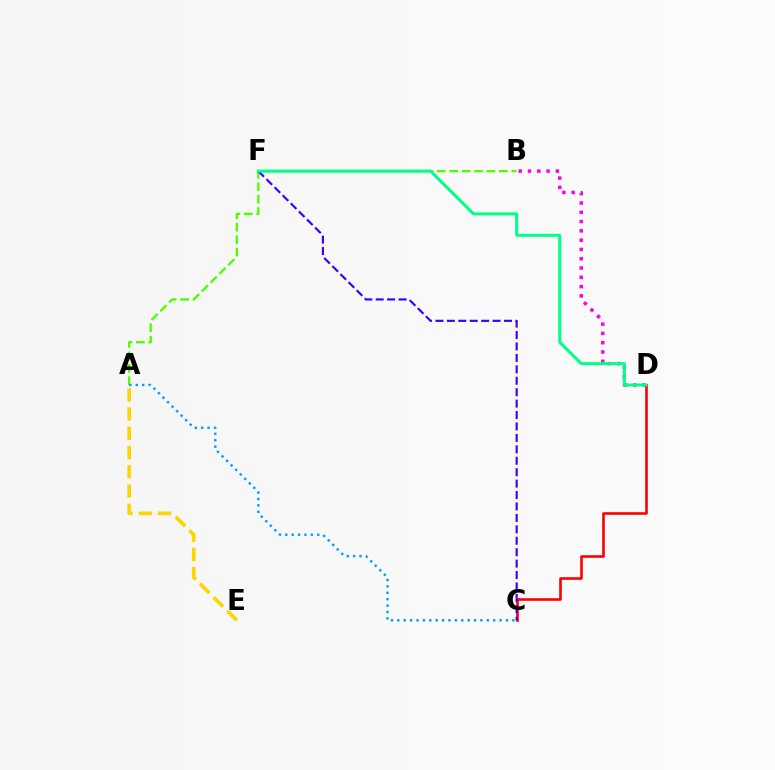{('C', 'D'): [{'color': '#ff0000', 'line_style': 'solid', 'thickness': 1.88}], ('B', 'D'): [{'color': '#ff00ed', 'line_style': 'dotted', 'thickness': 2.52}], ('A', 'B'): [{'color': '#4fff00', 'line_style': 'dashed', 'thickness': 1.69}], ('A', 'E'): [{'color': '#ffd500', 'line_style': 'dashed', 'thickness': 2.61}], ('C', 'F'): [{'color': '#3700ff', 'line_style': 'dashed', 'thickness': 1.55}], ('A', 'C'): [{'color': '#009eff', 'line_style': 'dotted', 'thickness': 1.74}], ('D', 'F'): [{'color': '#00ff86', 'line_style': 'solid', 'thickness': 2.17}]}